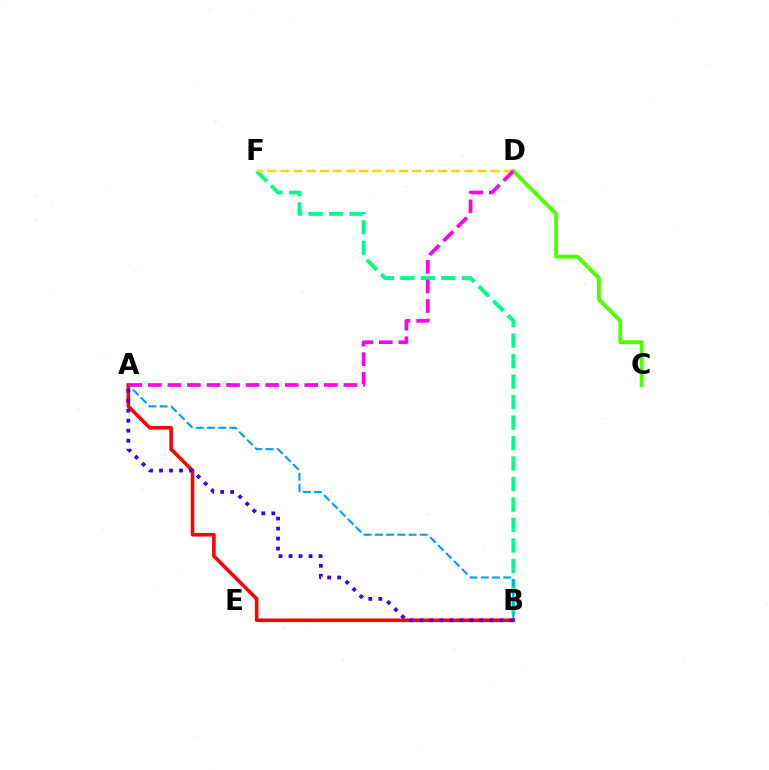{('B', 'F'): [{'color': '#00ff86', 'line_style': 'dashed', 'thickness': 2.78}], ('D', 'F'): [{'color': '#ffd500', 'line_style': 'dashed', 'thickness': 1.79}], ('A', 'B'): [{'color': '#009eff', 'line_style': 'dashed', 'thickness': 1.53}, {'color': '#ff0000', 'line_style': 'solid', 'thickness': 2.59}, {'color': '#3700ff', 'line_style': 'dotted', 'thickness': 2.72}], ('C', 'D'): [{'color': '#4fff00', 'line_style': 'solid', 'thickness': 2.78}], ('A', 'D'): [{'color': '#ff00ed', 'line_style': 'dashed', 'thickness': 2.66}]}